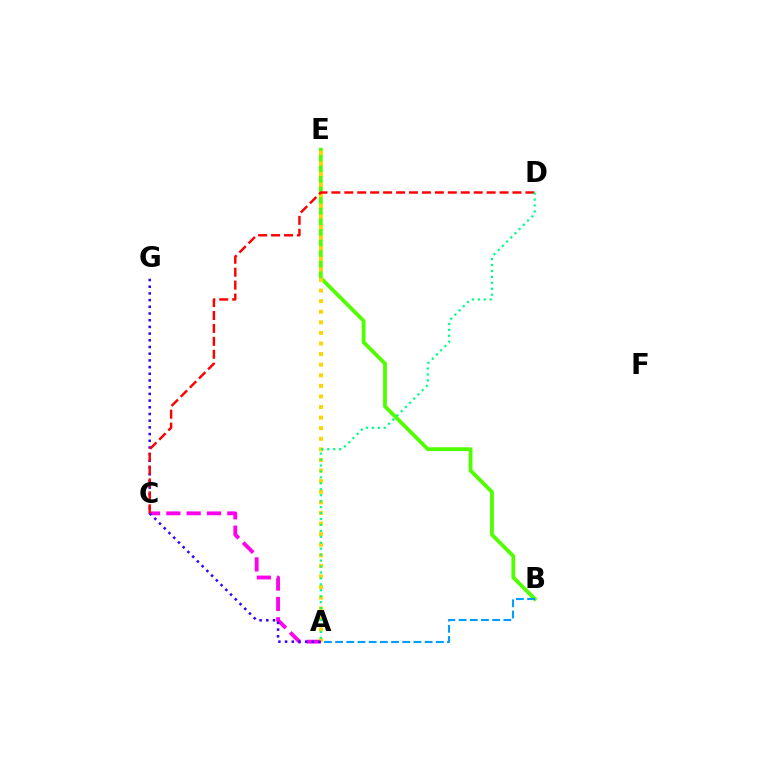{('B', 'E'): [{'color': '#4fff00', 'line_style': 'solid', 'thickness': 2.74}], ('A', 'C'): [{'color': '#ff00ed', 'line_style': 'dashed', 'thickness': 2.76}], ('A', 'E'): [{'color': '#ffd500', 'line_style': 'dotted', 'thickness': 2.88}], ('A', 'G'): [{'color': '#3700ff', 'line_style': 'dotted', 'thickness': 1.82}], ('C', 'D'): [{'color': '#ff0000', 'line_style': 'dashed', 'thickness': 1.76}], ('A', 'D'): [{'color': '#00ff86', 'line_style': 'dotted', 'thickness': 1.61}], ('A', 'B'): [{'color': '#009eff', 'line_style': 'dashed', 'thickness': 1.52}]}